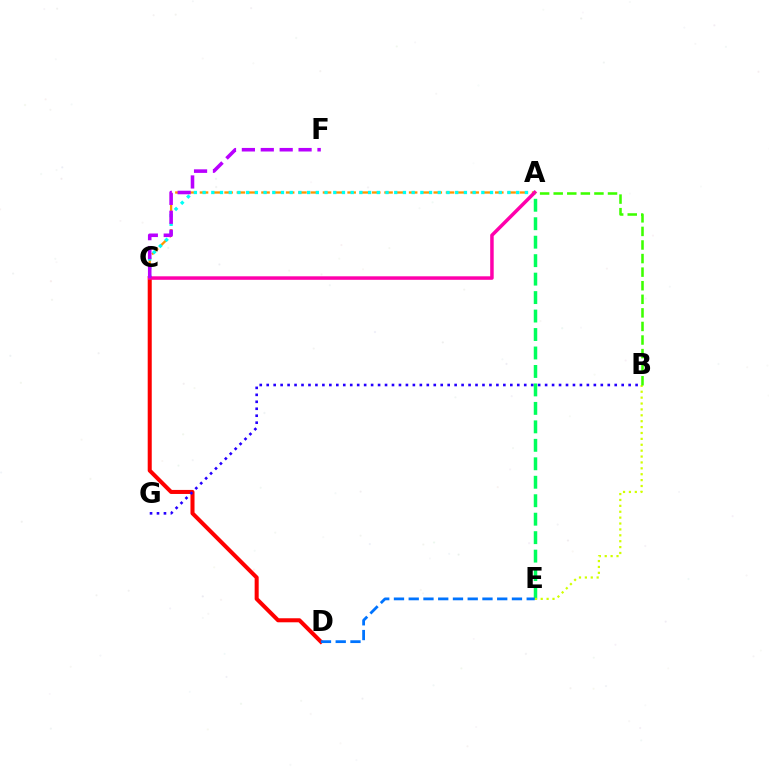{('A', 'C'): [{'color': '#ff9400', 'line_style': 'dashed', 'thickness': 1.67}, {'color': '#00fff6', 'line_style': 'dotted', 'thickness': 2.37}, {'color': '#ff00ac', 'line_style': 'solid', 'thickness': 2.52}], ('C', 'D'): [{'color': '#ff0000', 'line_style': 'solid', 'thickness': 2.91}], ('A', 'E'): [{'color': '#00ff5c', 'line_style': 'dashed', 'thickness': 2.51}], ('B', 'E'): [{'color': '#d1ff00', 'line_style': 'dotted', 'thickness': 1.6}], ('A', 'B'): [{'color': '#3dff00', 'line_style': 'dashed', 'thickness': 1.84}], ('B', 'G'): [{'color': '#2500ff', 'line_style': 'dotted', 'thickness': 1.89}], ('C', 'F'): [{'color': '#b900ff', 'line_style': 'dashed', 'thickness': 2.57}], ('D', 'E'): [{'color': '#0074ff', 'line_style': 'dashed', 'thickness': 2.0}]}